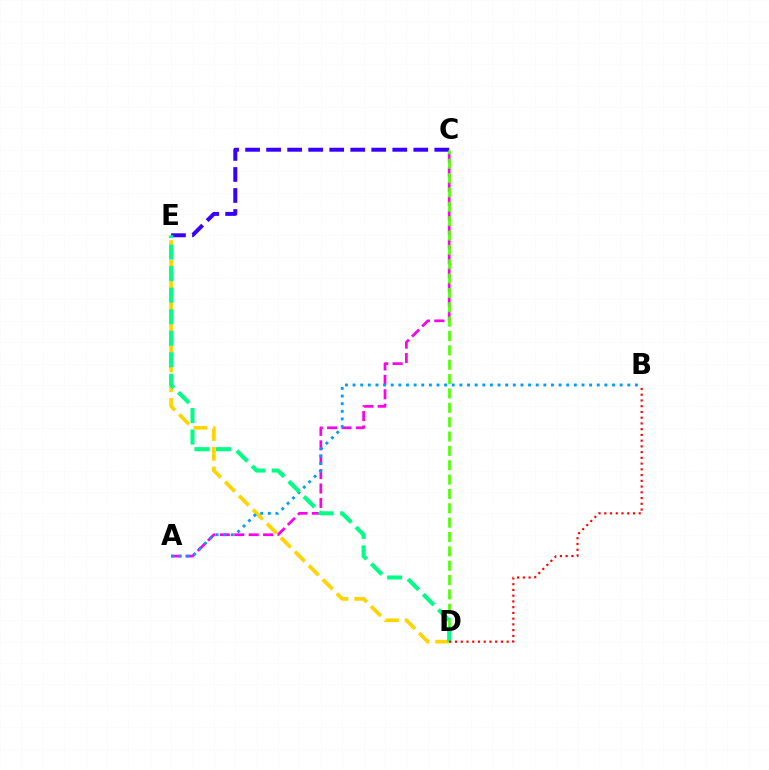{('A', 'C'): [{'color': '#ff00ed', 'line_style': 'dashed', 'thickness': 1.96}], ('D', 'E'): [{'color': '#ffd500', 'line_style': 'dashed', 'thickness': 2.68}, {'color': '#00ff86', 'line_style': 'dashed', 'thickness': 2.93}], ('C', 'E'): [{'color': '#3700ff', 'line_style': 'dashed', 'thickness': 2.86}], ('C', 'D'): [{'color': '#4fff00', 'line_style': 'dashed', 'thickness': 1.95}], ('A', 'B'): [{'color': '#009eff', 'line_style': 'dotted', 'thickness': 2.07}], ('B', 'D'): [{'color': '#ff0000', 'line_style': 'dotted', 'thickness': 1.56}]}